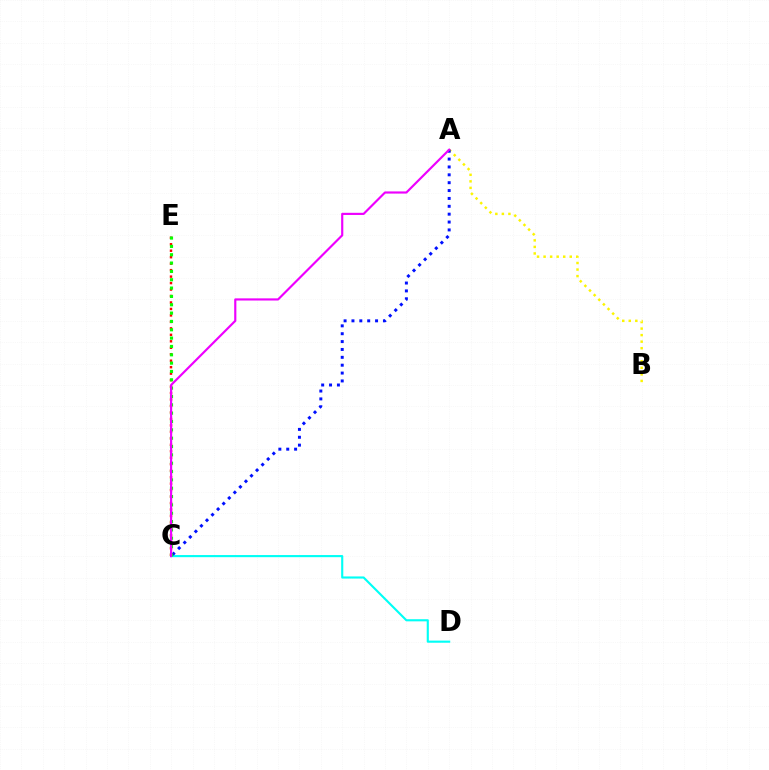{('C', 'D'): [{'color': '#00fff6', 'line_style': 'solid', 'thickness': 1.53}], ('A', 'B'): [{'color': '#fcf500', 'line_style': 'dotted', 'thickness': 1.78}], ('A', 'C'): [{'color': '#0010ff', 'line_style': 'dotted', 'thickness': 2.14}, {'color': '#ee00ff', 'line_style': 'solid', 'thickness': 1.56}], ('C', 'E'): [{'color': '#ff0000', 'line_style': 'dotted', 'thickness': 1.76}, {'color': '#08ff00', 'line_style': 'dotted', 'thickness': 2.27}]}